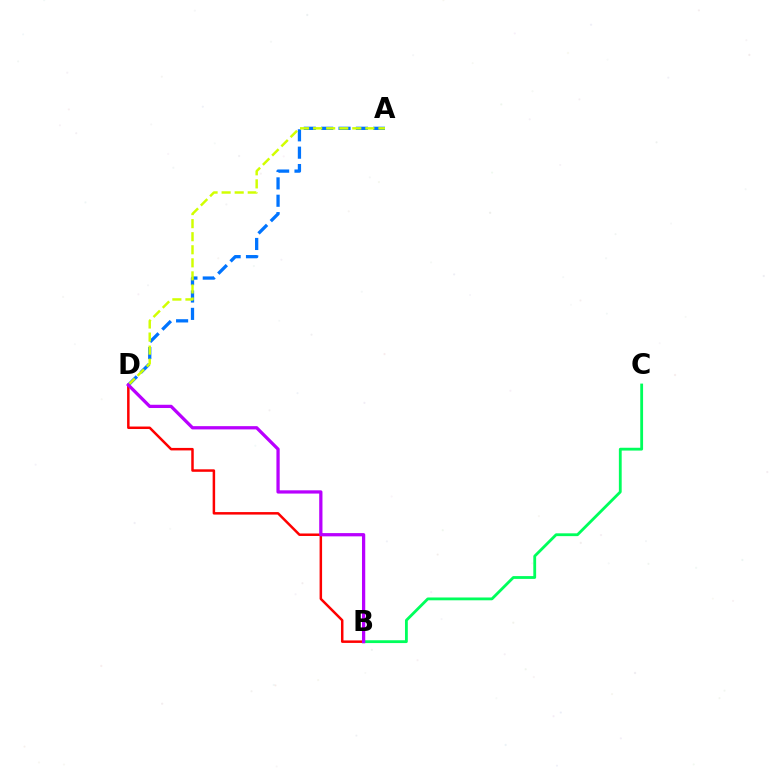{('B', 'D'): [{'color': '#ff0000', 'line_style': 'solid', 'thickness': 1.8}, {'color': '#b900ff', 'line_style': 'solid', 'thickness': 2.35}], ('B', 'C'): [{'color': '#00ff5c', 'line_style': 'solid', 'thickness': 2.03}], ('A', 'D'): [{'color': '#0074ff', 'line_style': 'dashed', 'thickness': 2.36}, {'color': '#d1ff00', 'line_style': 'dashed', 'thickness': 1.77}]}